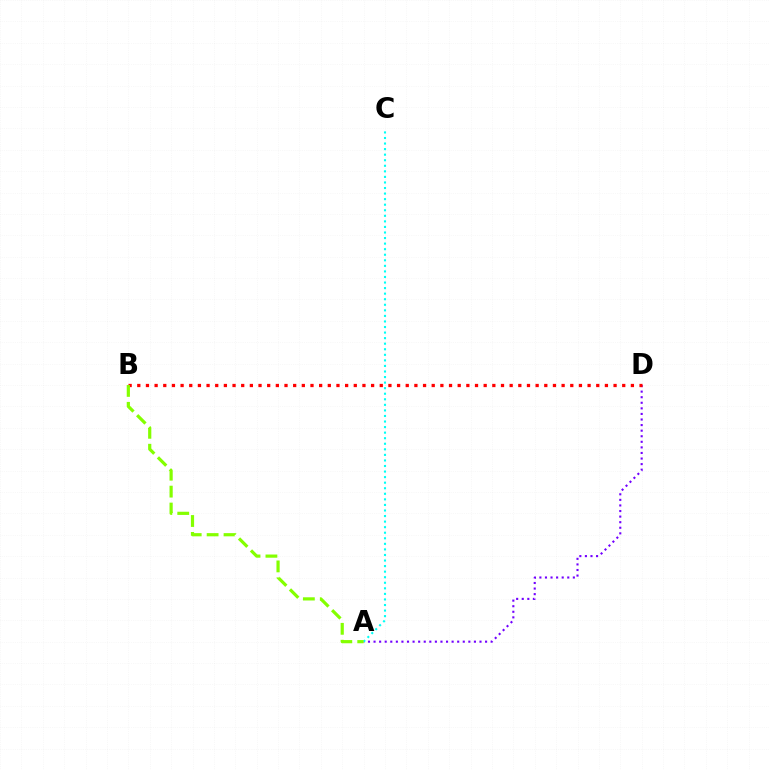{('A', 'D'): [{'color': '#7200ff', 'line_style': 'dotted', 'thickness': 1.52}], ('B', 'D'): [{'color': '#ff0000', 'line_style': 'dotted', 'thickness': 2.35}], ('A', 'C'): [{'color': '#00fff6', 'line_style': 'dotted', 'thickness': 1.51}], ('A', 'B'): [{'color': '#84ff00', 'line_style': 'dashed', 'thickness': 2.3}]}